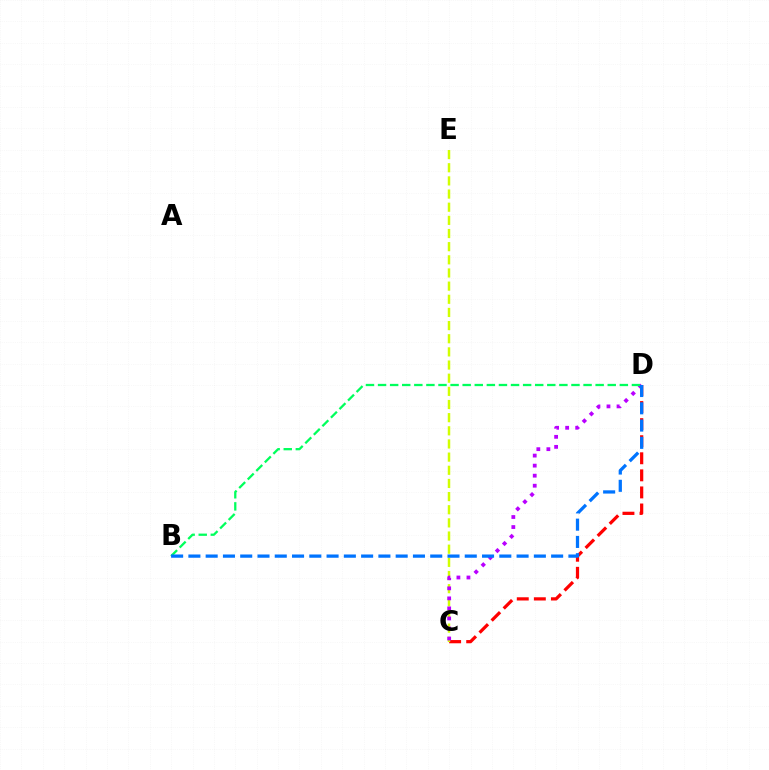{('C', 'D'): [{'color': '#ff0000', 'line_style': 'dashed', 'thickness': 2.32}, {'color': '#b900ff', 'line_style': 'dotted', 'thickness': 2.73}], ('C', 'E'): [{'color': '#d1ff00', 'line_style': 'dashed', 'thickness': 1.79}], ('B', 'D'): [{'color': '#00ff5c', 'line_style': 'dashed', 'thickness': 1.64}, {'color': '#0074ff', 'line_style': 'dashed', 'thickness': 2.35}]}